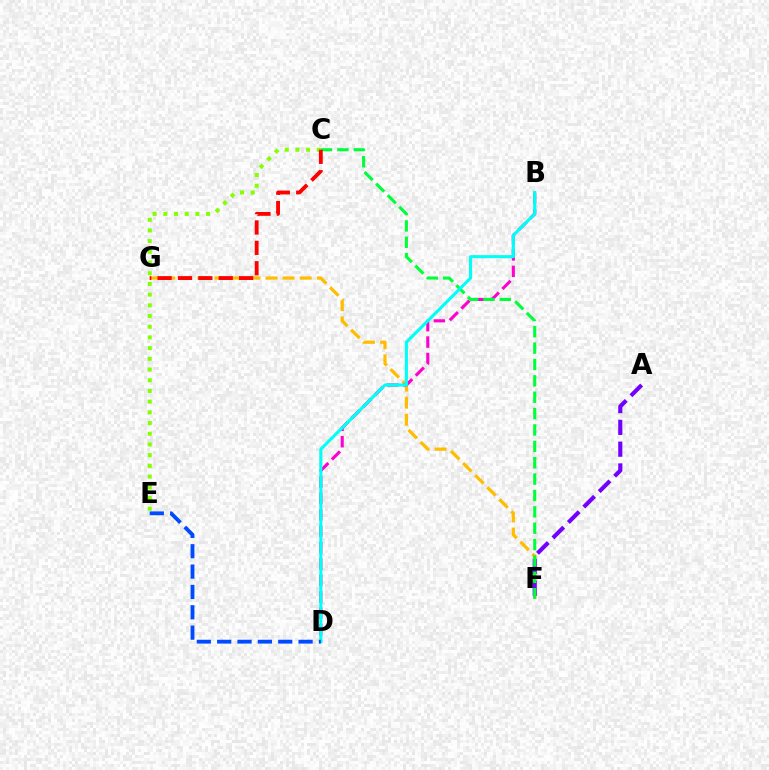{('F', 'G'): [{'color': '#ffbd00', 'line_style': 'dashed', 'thickness': 2.32}], ('B', 'D'): [{'color': '#ff00cf', 'line_style': 'dashed', 'thickness': 2.23}, {'color': '#00fff6', 'line_style': 'solid', 'thickness': 2.23}], ('A', 'F'): [{'color': '#7200ff', 'line_style': 'dashed', 'thickness': 2.96}], ('C', 'F'): [{'color': '#00ff39', 'line_style': 'dashed', 'thickness': 2.22}], ('C', 'E'): [{'color': '#84ff00', 'line_style': 'dotted', 'thickness': 2.91}], ('D', 'E'): [{'color': '#004bff', 'line_style': 'dashed', 'thickness': 2.76}], ('C', 'G'): [{'color': '#ff0000', 'line_style': 'dashed', 'thickness': 2.77}]}